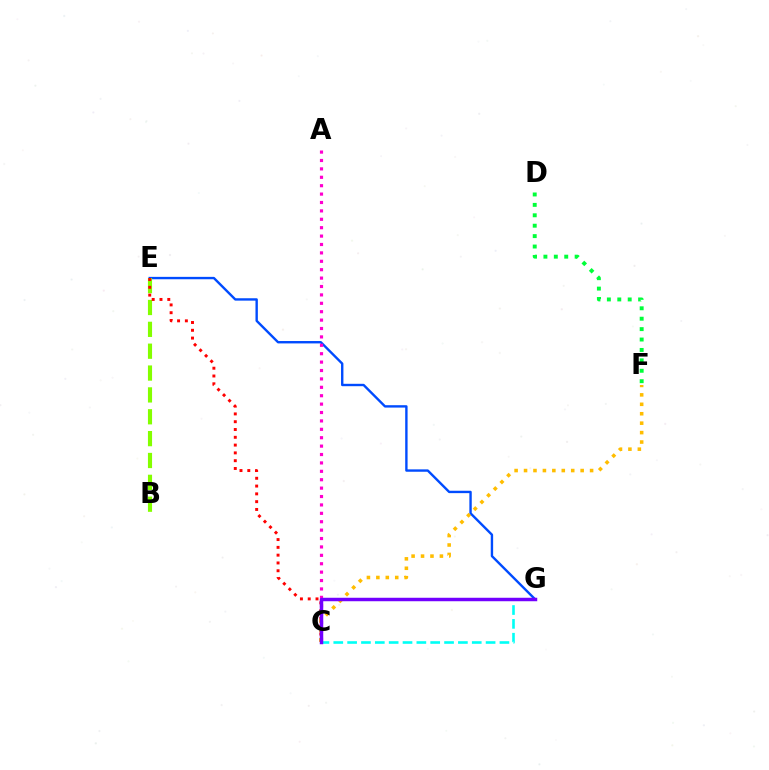{('E', 'G'): [{'color': '#004bff', 'line_style': 'solid', 'thickness': 1.72}], ('B', 'E'): [{'color': '#84ff00', 'line_style': 'dashed', 'thickness': 2.97}], ('C', 'E'): [{'color': '#ff0000', 'line_style': 'dotted', 'thickness': 2.12}], ('C', 'F'): [{'color': '#ffbd00', 'line_style': 'dotted', 'thickness': 2.56}], ('A', 'C'): [{'color': '#ff00cf', 'line_style': 'dotted', 'thickness': 2.28}], ('D', 'F'): [{'color': '#00ff39', 'line_style': 'dotted', 'thickness': 2.83}], ('C', 'G'): [{'color': '#00fff6', 'line_style': 'dashed', 'thickness': 1.88}, {'color': '#7200ff', 'line_style': 'solid', 'thickness': 2.5}]}